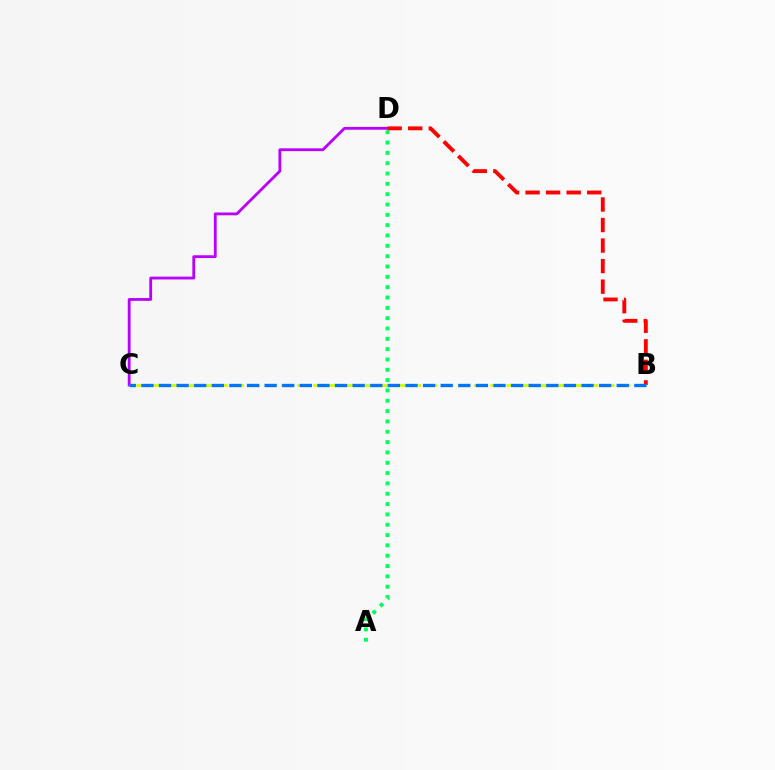{('C', 'D'): [{'color': '#b900ff', 'line_style': 'solid', 'thickness': 2.02}], ('A', 'D'): [{'color': '#00ff5c', 'line_style': 'dotted', 'thickness': 2.81}], ('B', 'D'): [{'color': '#ff0000', 'line_style': 'dashed', 'thickness': 2.79}], ('B', 'C'): [{'color': '#d1ff00', 'line_style': 'dashed', 'thickness': 2.19}, {'color': '#0074ff', 'line_style': 'dashed', 'thickness': 2.39}]}